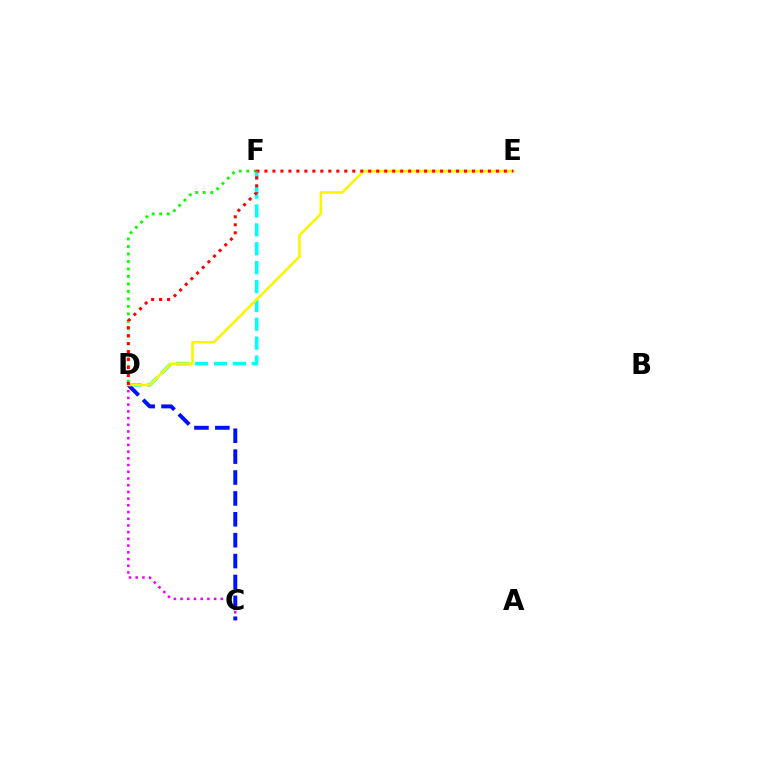{('C', 'D'): [{'color': '#ee00ff', 'line_style': 'dotted', 'thickness': 1.82}, {'color': '#0010ff', 'line_style': 'dashed', 'thickness': 2.84}], ('D', 'F'): [{'color': '#00fff6', 'line_style': 'dashed', 'thickness': 2.57}, {'color': '#08ff00', 'line_style': 'dotted', 'thickness': 2.03}], ('D', 'E'): [{'color': '#fcf500', 'line_style': 'solid', 'thickness': 1.87}, {'color': '#ff0000', 'line_style': 'dotted', 'thickness': 2.17}]}